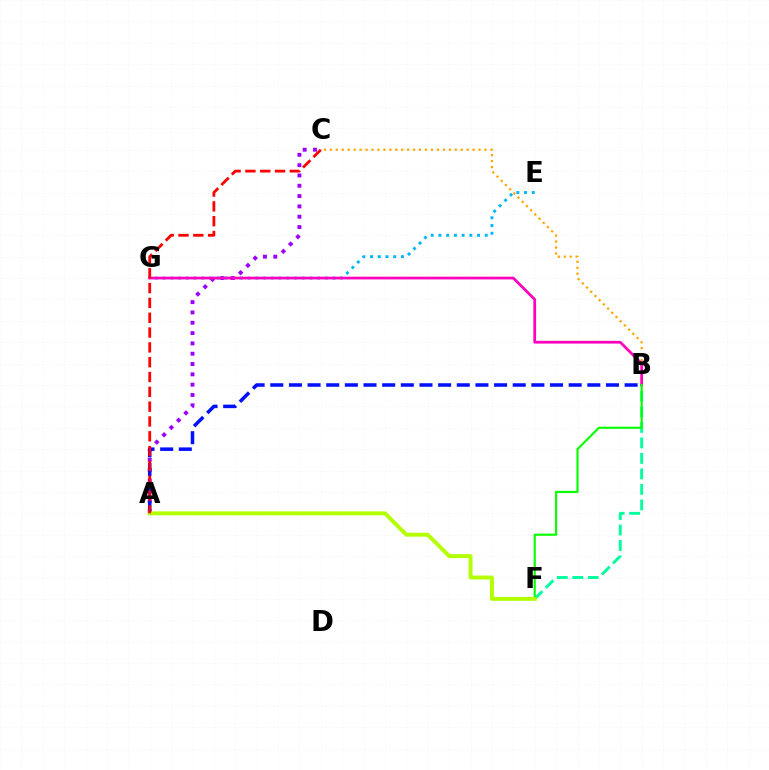{('E', 'G'): [{'color': '#00b5ff', 'line_style': 'dotted', 'thickness': 2.1}], ('B', 'F'): [{'color': '#00ff9d', 'line_style': 'dashed', 'thickness': 2.11}, {'color': '#08ff00', 'line_style': 'solid', 'thickness': 1.55}], ('A', 'C'): [{'color': '#9b00ff', 'line_style': 'dotted', 'thickness': 2.8}, {'color': '#ff0000', 'line_style': 'dashed', 'thickness': 2.01}], ('B', 'C'): [{'color': '#ffa500', 'line_style': 'dotted', 'thickness': 1.62}], ('B', 'G'): [{'color': '#ff00bd', 'line_style': 'solid', 'thickness': 1.98}], ('A', 'B'): [{'color': '#0010ff', 'line_style': 'dashed', 'thickness': 2.53}], ('A', 'F'): [{'color': '#b3ff00', 'line_style': 'solid', 'thickness': 2.83}]}